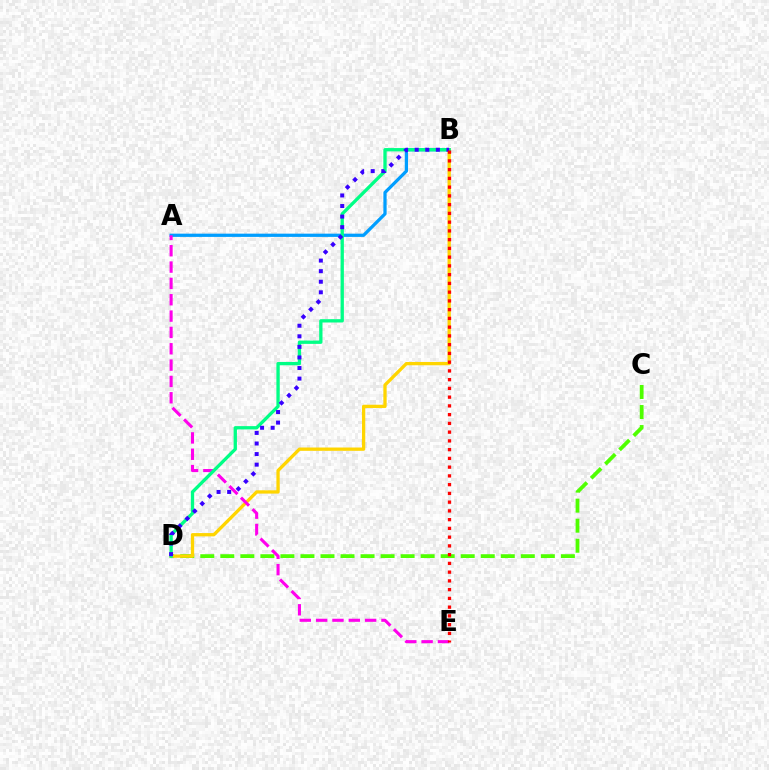{('C', 'D'): [{'color': '#4fff00', 'line_style': 'dashed', 'thickness': 2.72}], ('A', 'B'): [{'color': '#009eff', 'line_style': 'solid', 'thickness': 2.33}], ('B', 'D'): [{'color': '#ffd500', 'line_style': 'solid', 'thickness': 2.38}, {'color': '#00ff86', 'line_style': 'solid', 'thickness': 2.39}, {'color': '#3700ff', 'line_style': 'dotted', 'thickness': 2.87}], ('A', 'E'): [{'color': '#ff00ed', 'line_style': 'dashed', 'thickness': 2.22}], ('B', 'E'): [{'color': '#ff0000', 'line_style': 'dotted', 'thickness': 2.38}]}